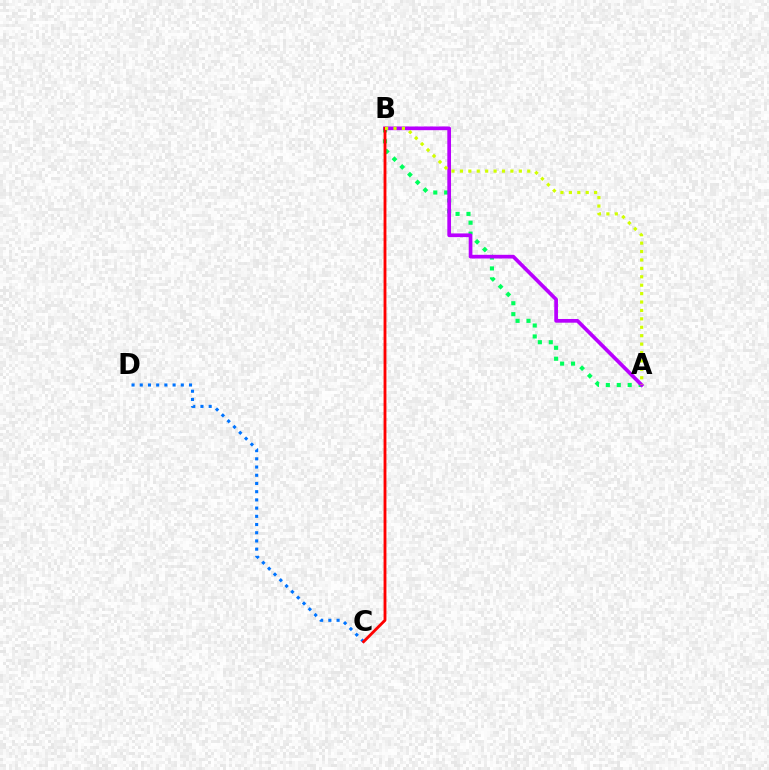{('A', 'B'): [{'color': '#00ff5c', 'line_style': 'dotted', 'thickness': 2.97}, {'color': '#b900ff', 'line_style': 'solid', 'thickness': 2.66}, {'color': '#d1ff00', 'line_style': 'dotted', 'thickness': 2.29}], ('C', 'D'): [{'color': '#0074ff', 'line_style': 'dotted', 'thickness': 2.23}], ('B', 'C'): [{'color': '#ff0000', 'line_style': 'solid', 'thickness': 2.05}]}